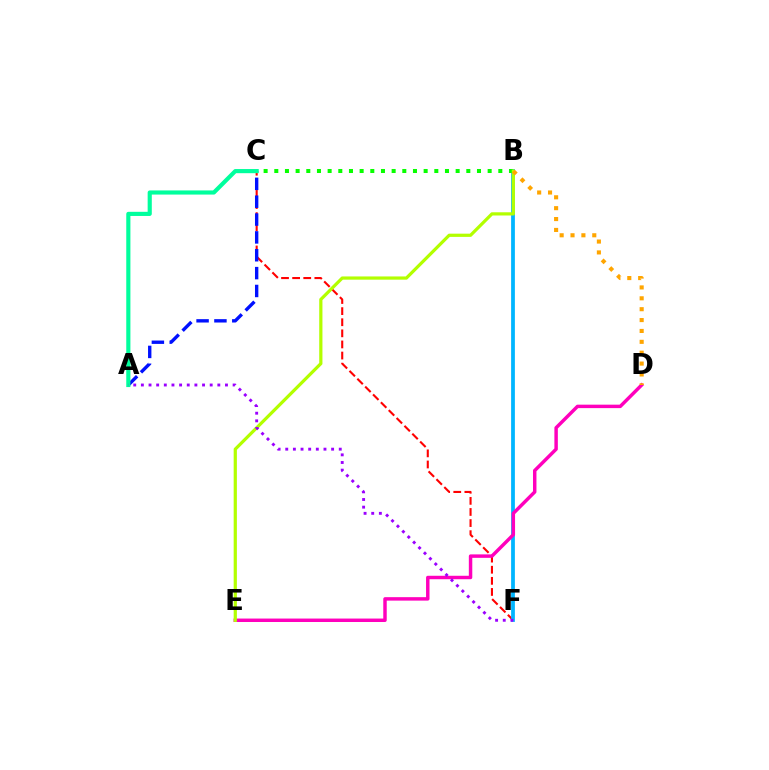{('C', 'F'): [{'color': '#ff0000', 'line_style': 'dashed', 'thickness': 1.51}], ('B', 'F'): [{'color': '#00b5ff', 'line_style': 'solid', 'thickness': 2.71}], ('D', 'E'): [{'color': '#ff00bd', 'line_style': 'solid', 'thickness': 2.49}], ('A', 'C'): [{'color': '#0010ff', 'line_style': 'dashed', 'thickness': 2.43}, {'color': '#00ff9d', 'line_style': 'solid', 'thickness': 2.98}], ('B', 'C'): [{'color': '#08ff00', 'line_style': 'dotted', 'thickness': 2.9}], ('B', 'E'): [{'color': '#b3ff00', 'line_style': 'solid', 'thickness': 2.32}], ('B', 'D'): [{'color': '#ffa500', 'line_style': 'dotted', 'thickness': 2.96}], ('A', 'F'): [{'color': '#9b00ff', 'line_style': 'dotted', 'thickness': 2.08}]}